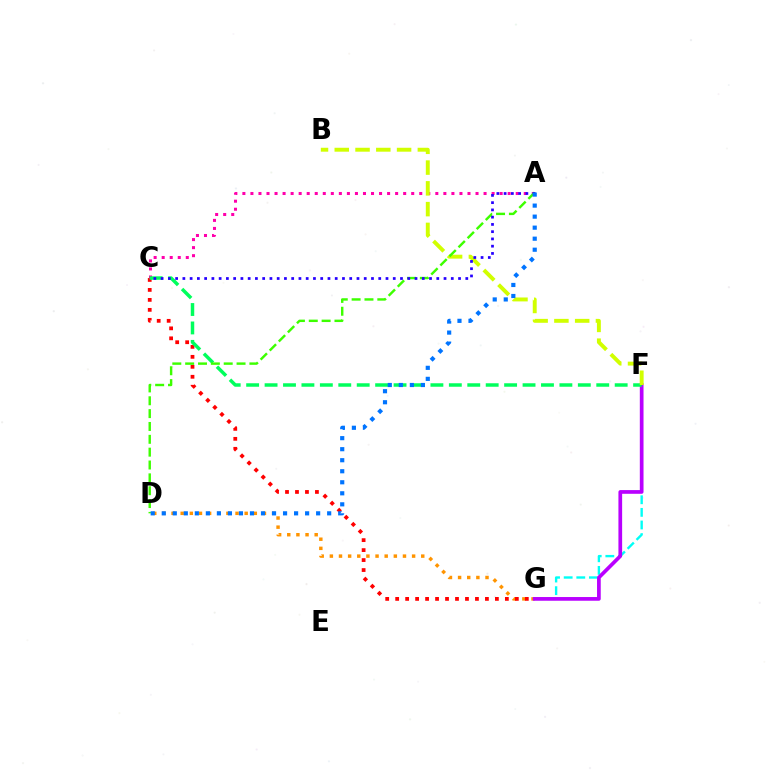{('D', 'G'): [{'color': '#ff9400', 'line_style': 'dotted', 'thickness': 2.48}], ('C', 'G'): [{'color': '#ff0000', 'line_style': 'dotted', 'thickness': 2.71}], ('F', 'G'): [{'color': '#00fff6', 'line_style': 'dashed', 'thickness': 1.71}, {'color': '#b900ff', 'line_style': 'solid', 'thickness': 2.67}], ('A', 'C'): [{'color': '#ff00ac', 'line_style': 'dotted', 'thickness': 2.18}, {'color': '#2500ff', 'line_style': 'dotted', 'thickness': 1.97}], ('C', 'F'): [{'color': '#00ff5c', 'line_style': 'dashed', 'thickness': 2.5}], ('B', 'F'): [{'color': '#d1ff00', 'line_style': 'dashed', 'thickness': 2.82}], ('A', 'D'): [{'color': '#3dff00', 'line_style': 'dashed', 'thickness': 1.75}, {'color': '#0074ff', 'line_style': 'dotted', 'thickness': 3.0}]}